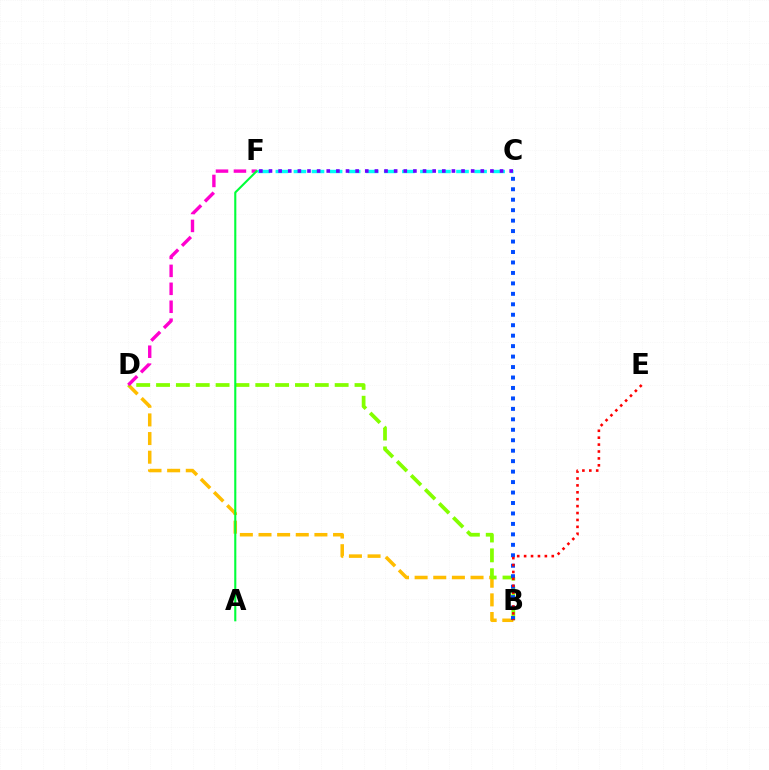{('B', 'D'): [{'color': '#ffbd00', 'line_style': 'dashed', 'thickness': 2.53}, {'color': '#84ff00', 'line_style': 'dashed', 'thickness': 2.7}], ('B', 'C'): [{'color': '#004bff', 'line_style': 'dotted', 'thickness': 2.84}], ('D', 'F'): [{'color': '#ff00cf', 'line_style': 'dashed', 'thickness': 2.44}], ('B', 'E'): [{'color': '#ff0000', 'line_style': 'dotted', 'thickness': 1.88}], ('C', 'F'): [{'color': '#00fff6', 'line_style': 'dashed', 'thickness': 2.45}, {'color': '#7200ff', 'line_style': 'dotted', 'thickness': 2.62}], ('A', 'F'): [{'color': '#00ff39', 'line_style': 'solid', 'thickness': 1.51}]}